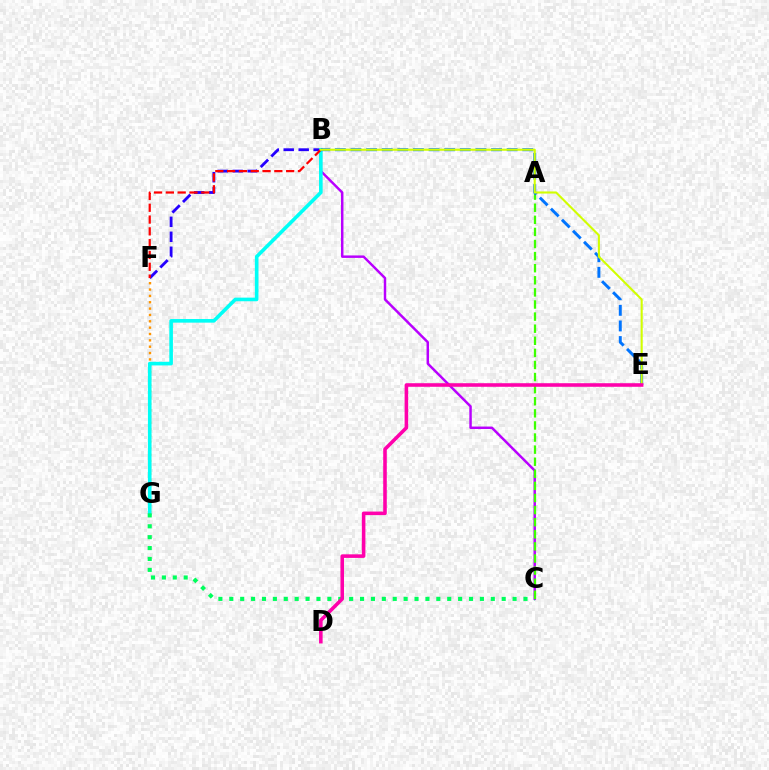{('B', 'C'): [{'color': '#b900ff', 'line_style': 'solid', 'thickness': 1.77}], ('B', 'F'): [{'color': '#2500ff', 'line_style': 'dashed', 'thickness': 2.03}, {'color': '#ff0000', 'line_style': 'dashed', 'thickness': 1.6}], ('F', 'G'): [{'color': '#ff9400', 'line_style': 'dotted', 'thickness': 1.73}], ('B', 'G'): [{'color': '#00fff6', 'line_style': 'solid', 'thickness': 2.6}], ('C', 'G'): [{'color': '#00ff5c', 'line_style': 'dotted', 'thickness': 2.96}], ('A', 'C'): [{'color': '#3dff00', 'line_style': 'dashed', 'thickness': 1.64}], ('B', 'E'): [{'color': '#0074ff', 'line_style': 'dashed', 'thickness': 2.12}, {'color': '#d1ff00', 'line_style': 'solid', 'thickness': 1.51}], ('D', 'E'): [{'color': '#ff00ac', 'line_style': 'solid', 'thickness': 2.57}]}